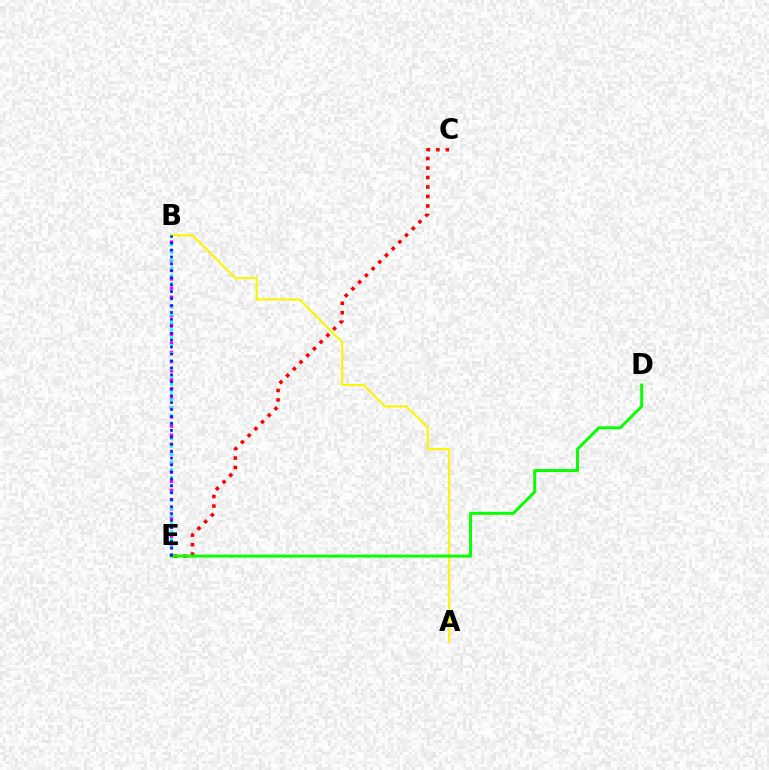{('B', 'E'): [{'color': '#ee00ff', 'line_style': 'dotted', 'thickness': 2.5}, {'color': '#00fff6', 'line_style': 'dotted', 'thickness': 2.11}, {'color': '#0010ff', 'line_style': 'dotted', 'thickness': 1.88}], ('A', 'B'): [{'color': '#fcf500', 'line_style': 'solid', 'thickness': 1.51}], ('C', 'E'): [{'color': '#ff0000', 'line_style': 'dotted', 'thickness': 2.58}], ('D', 'E'): [{'color': '#08ff00', 'line_style': 'solid', 'thickness': 2.13}]}